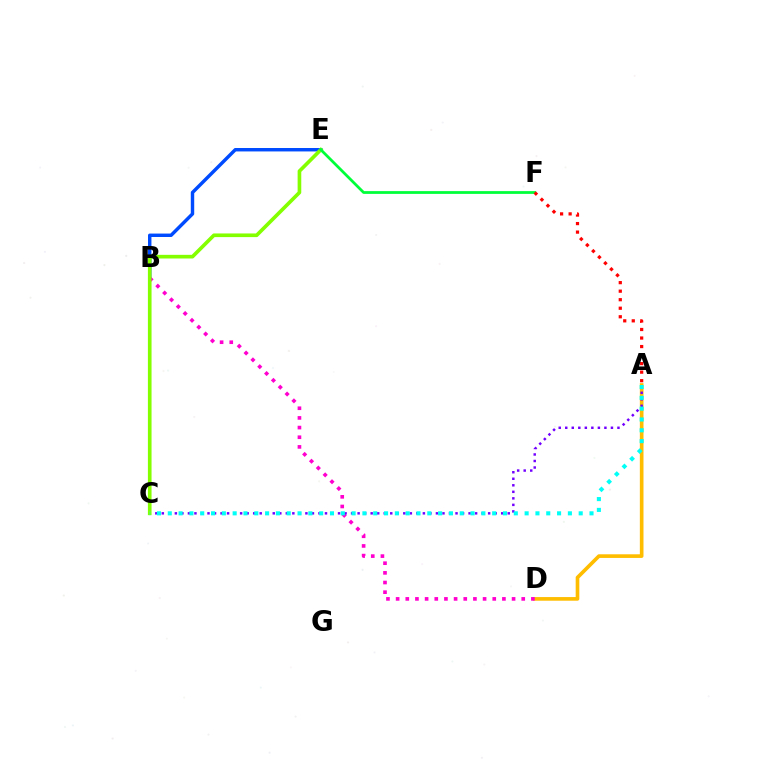{('B', 'E'): [{'color': '#004bff', 'line_style': 'solid', 'thickness': 2.47}], ('A', 'D'): [{'color': '#ffbd00', 'line_style': 'solid', 'thickness': 2.63}], ('B', 'D'): [{'color': '#ff00cf', 'line_style': 'dotted', 'thickness': 2.63}], ('A', 'C'): [{'color': '#7200ff', 'line_style': 'dotted', 'thickness': 1.77}, {'color': '#00fff6', 'line_style': 'dotted', 'thickness': 2.94}], ('C', 'E'): [{'color': '#84ff00', 'line_style': 'solid', 'thickness': 2.63}], ('E', 'F'): [{'color': '#00ff39', 'line_style': 'solid', 'thickness': 1.99}], ('A', 'F'): [{'color': '#ff0000', 'line_style': 'dotted', 'thickness': 2.32}]}